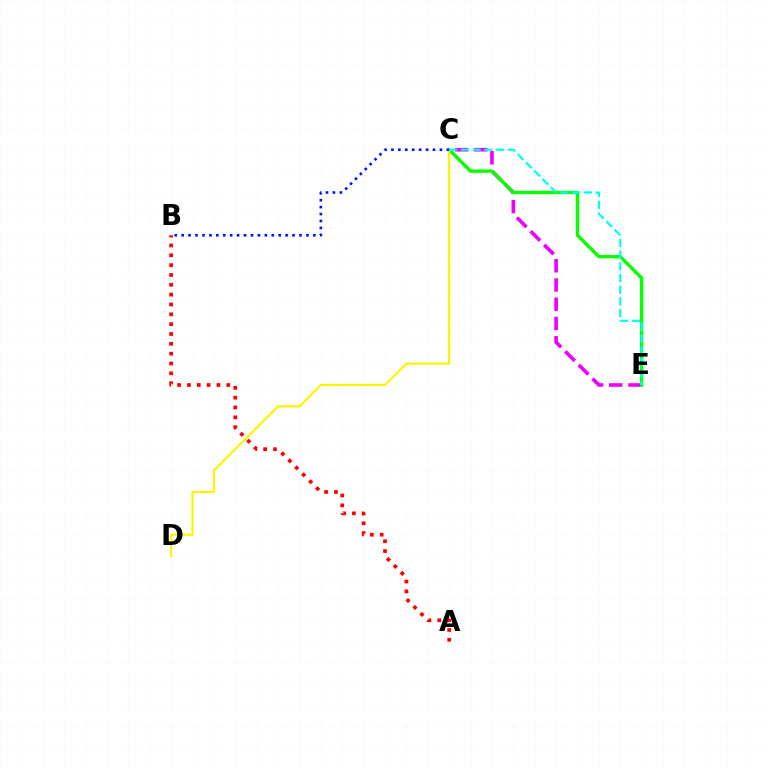{('C', 'E'): [{'color': '#ee00ff', 'line_style': 'dashed', 'thickness': 2.61}, {'color': '#08ff00', 'line_style': 'solid', 'thickness': 2.44}, {'color': '#00fff6', 'line_style': 'dashed', 'thickness': 1.59}], ('C', 'D'): [{'color': '#fcf500', 'line_style': 'solid', 'thickness': 1.57}], ('B', 'C'): [{'color': '#0010ff', 'line_style': 'dotted', 'thickness': 1.88}], ('A', 'B'): [{'color': '#ff0000', 'line_style': 'dotted', 'thickness': 2.67}]}